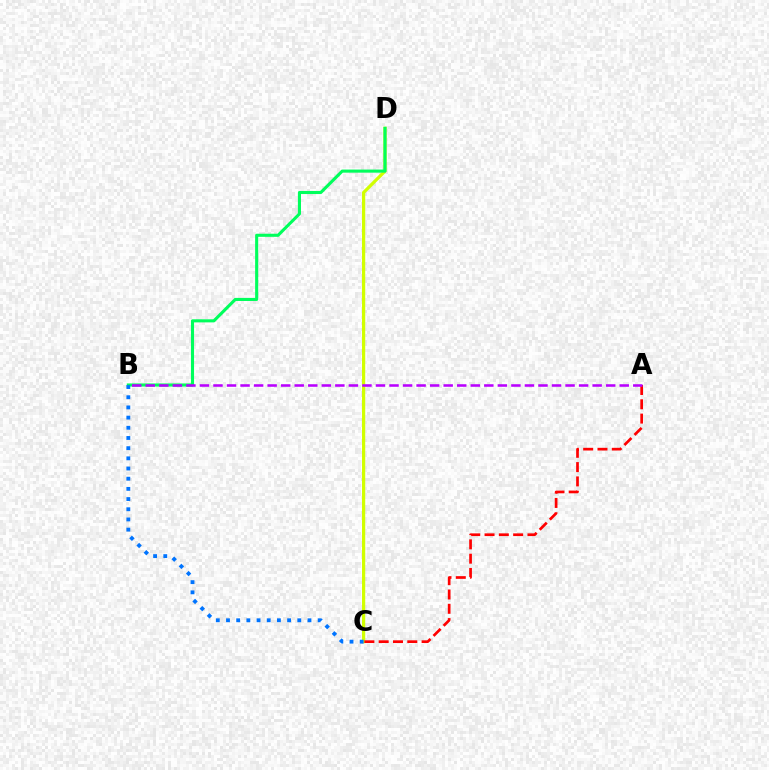{('C', 'D'): [{'color': '#d1ff00', 'line_style': 'solid', 'thickness': 2.31}], ('A', 'C'): [{'color': '#ff0000', 'line_style': 'dashed', 'thickness': 1.94}], ('B', 'D'): [{'color': '#00ff5c', 'line_style': 'solid', 'thickness': 2.23}], ('A', 'B'): [{'color': '#b900ff', 'line_style': 'dashed', 'thickness': 1.84}], ('B', 'C'): [{'color': '#0074ff', 'line_style': 'dotted', 'thickness': 2.77}]}